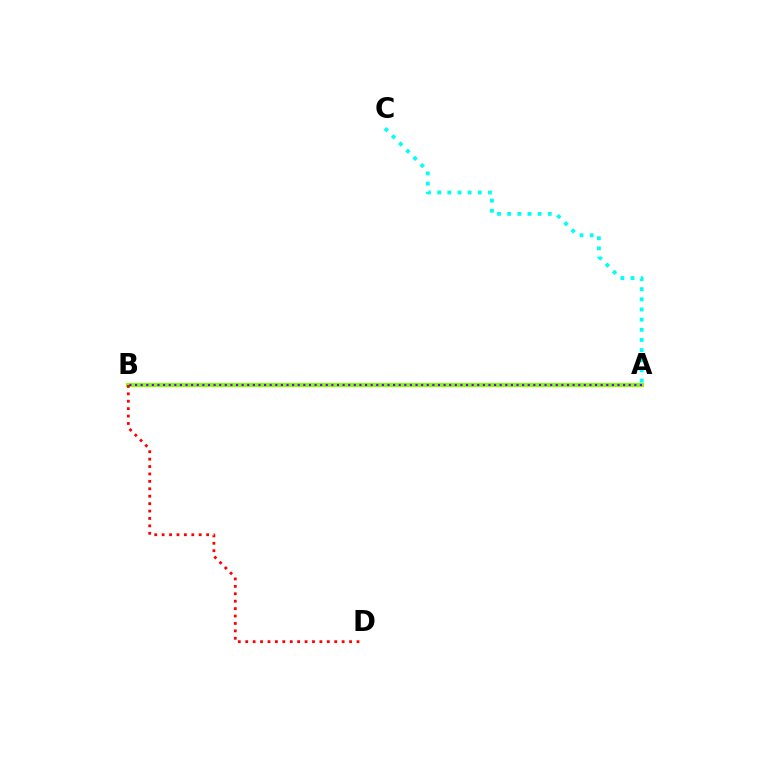{('A', 'B'): [{'color': '#84ff00', 'line_style': 'solid', 'thickness': 2.96}, {'color': '#7200ff', 'line_style': 'dotted', 'thickness': 1.52}], ('B', 'D'): [{'color': '#ff0000', 'line_style': 'dotted', 'thickness': 2.02}], ('A', 'C'): [{'color': '#00fff6', 'line_style': 'dotted', 'thickness': 2.76}]}